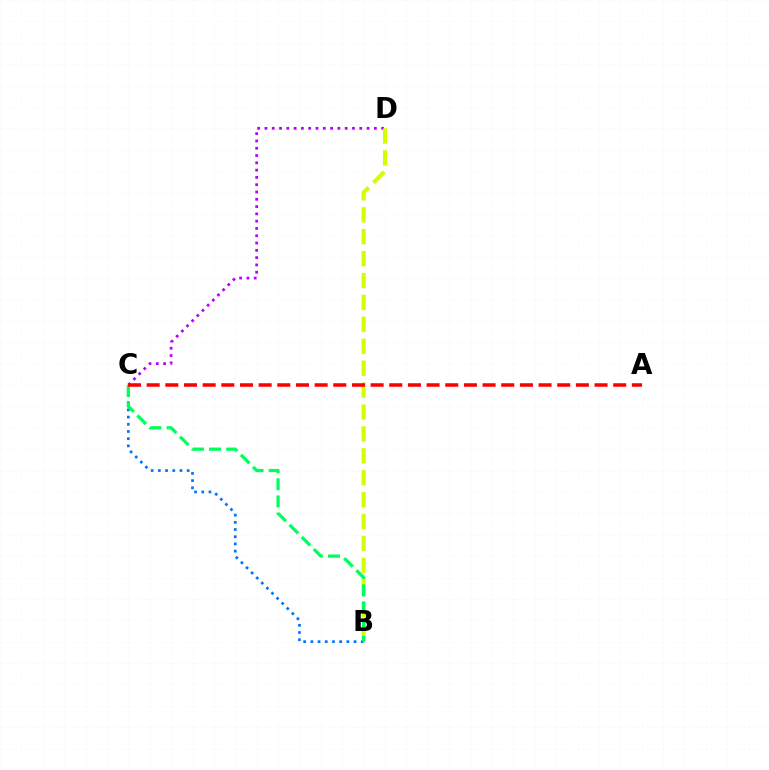{('C', 'D'): [{'color': '#b900ff', 'line_style': 'dotted', 'thickness': 1.98}], ('B', 'C'): [{'color': '#0074ff', 'line_style': 'dotted', 'thickness': 1.96}, {'color': '#00ff5c', 'line_style': 'dashed', 'thickness': 2.33}], ('B', 'D'): [{'color': '#d1ff00', 'line_style': 'dashed', 'thickness': 2.98}], ('A', 'C'): [{'color': '#ff0000', 'line_style': 'dashed', 'thickness': 2.54}]}